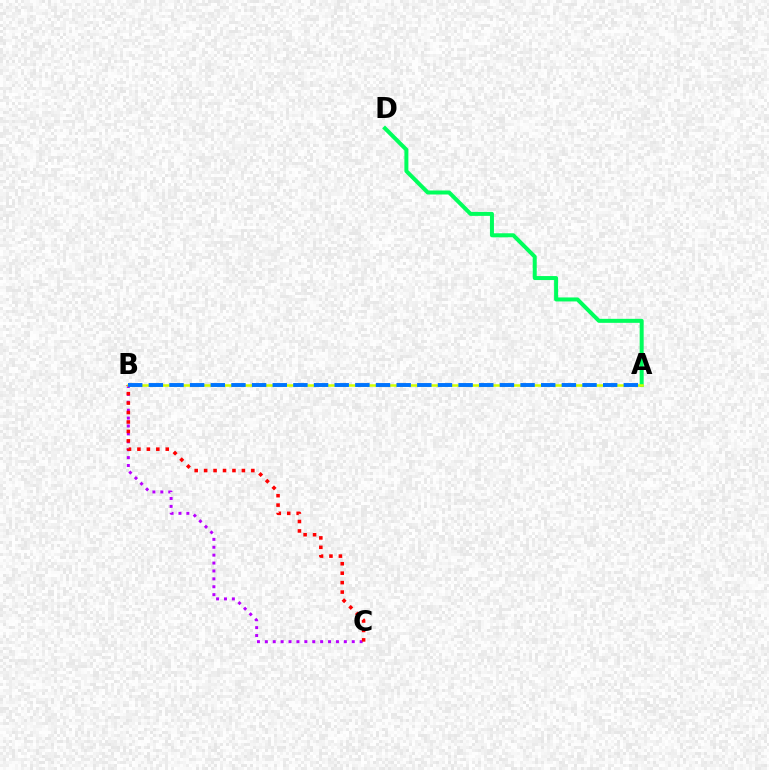{('B', 'C'): [{'color': '#b900ff', 'line_style': 'dotted', 'thickness': 2.15}, {'color': '#ff0000', 'line_style': 'dotted', 'thickness': 2.57}], ('A', 'D'): [{'color': '#00ff5c', 'line_style': 'solid', 'thickness': 2.88}], ('A', 'B'): [{'color': '#d1ff00', 'line_style': 'solid', 'thickness': 1.81}, {'color': '#0074ff', 'line_style': 'dashed', 'thickness': 2.81}]}